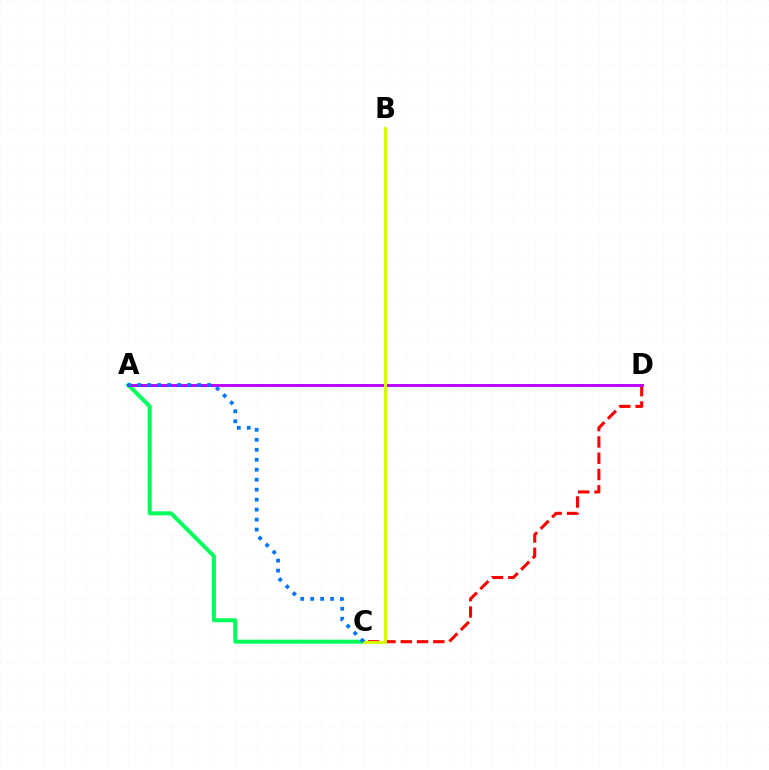{('C', 'D'): [{'color': '#ff0000', 'line_style': 'dashed', 'thickness': 2.21}], ('A', 'C'): [{'color': '#00ff5c', 'line_style': 'solid', 'thickness': 2.88}, {'color': '#0074ff', 'line_style': 'dotted', 'thickness': 2.71}], ('A', 'D'): [{'color': '#b900ff', 'line_style': 'solid', 'thickness': 2.09}], ('B', 'C'): [{'color': '#d1ff00', 'line_style': 'solid', 'thickness': 2.09}]}